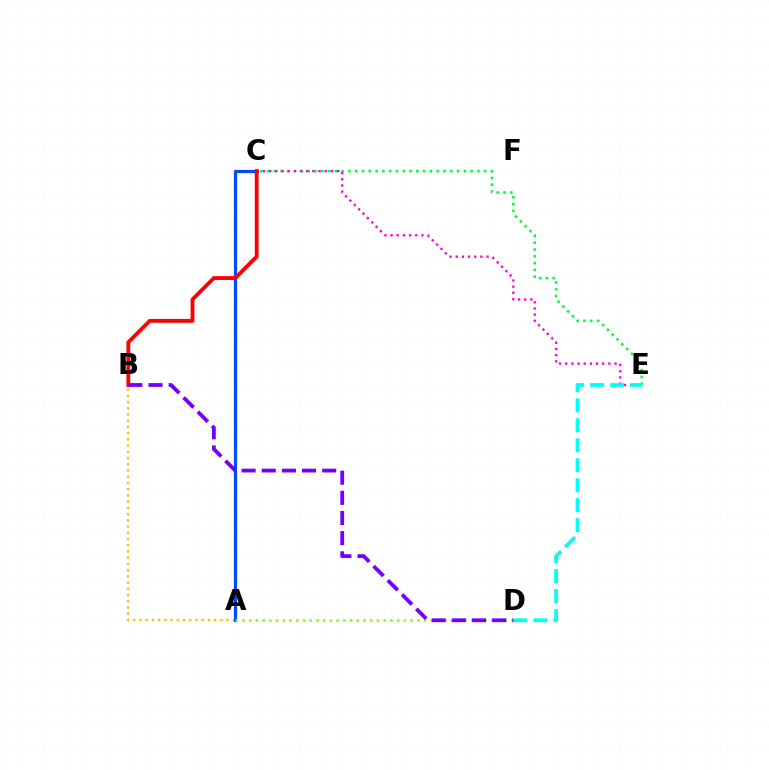{('C', 'E'): [{'color': '#00ff39', 'line_style': 'dotted', 'thickness': 1.84}, {'color': '#ff00cf', 'line_style': 'dotted', 'thickness': 1.68}], ('A', 'B'): [{'color': '#ffbd00', 'line_style': 'dotted', 'thickness': 1.69}], ('A', 'C'): [{'color': '#004bff', 'line_style': 'solid', 'thickness': 2.29}], ('D', 'E'): [{'color': '#00fff6', 'line_style': 'dashed', 'thickness': 2.71}], ('A', 'D'): [{'color': '#84ff00', 'line_style': 'dotted', 'thickness': 1.83}], ('B', 'C'): [{'color': '#ff0000', 'line_style': 'solid', 'thickness': 2.75}], ('B', 'D'): [{'color': '#7200ff', 'line_style': 'dashed', 'thickness': 2.74}]}